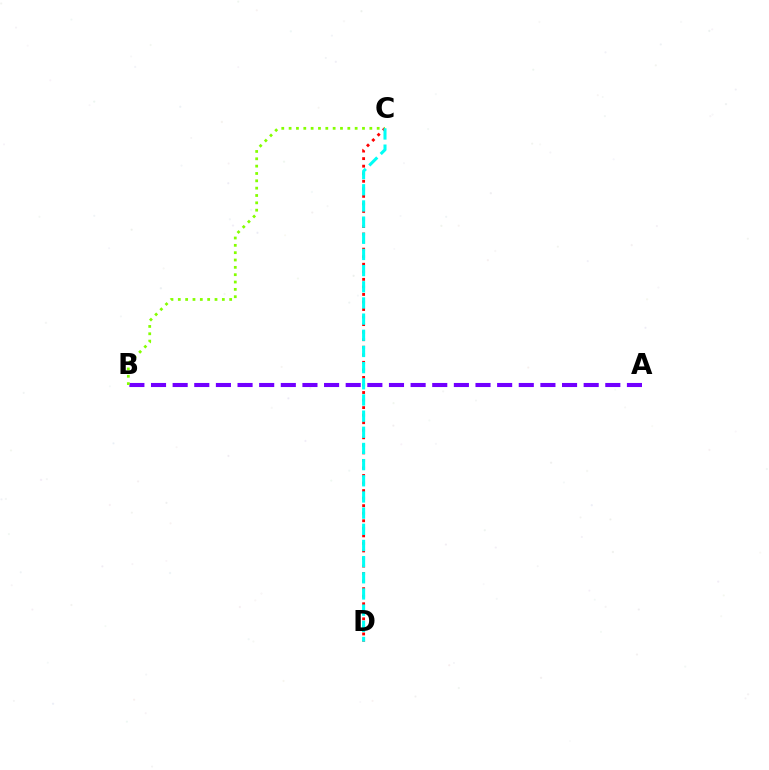{('C', 'D'): [{'color': '#ff0000', 'line_style': 'dotted', 'thickness': 2.05}, {'color': '#00fff6', 'line_style': 'dashed', 'thickness': 2.2}], ('A', 'B'): [{'color': '#7200ff', 'line_style': 'dashed', 'thickness': 2.94}], ('B', 'C'): [{'color': '#84ff00', 'line_style': 'dotted', 'thickness': 1.99}]}